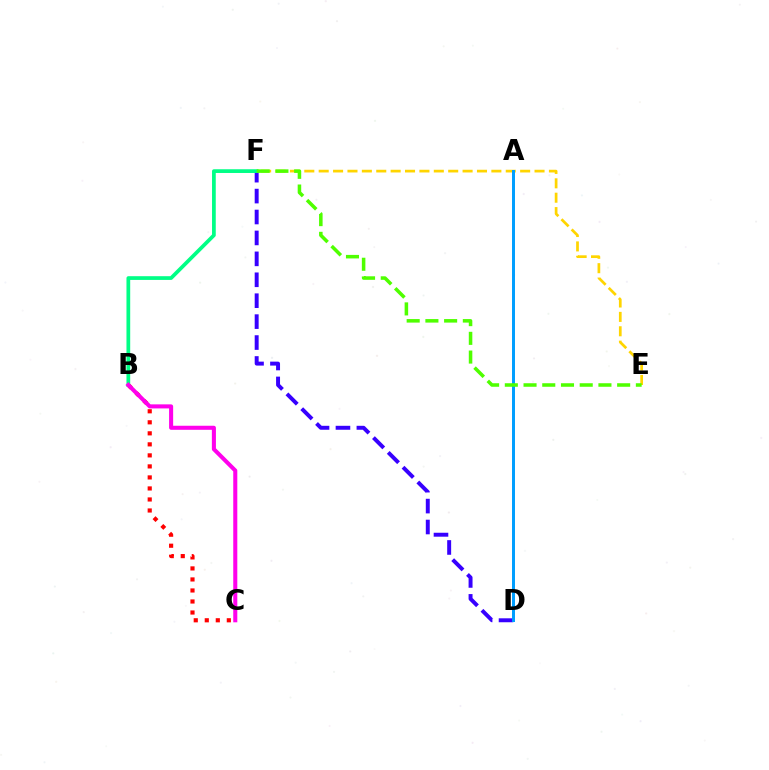{('D', 'F'): [{'color': '#3700ff', 'line_style': 'dashed', 'thickness': 2.84}], ('E', 'F'): [{'color': '#ffd500', 'line_style': 'dashed', 'thickness': 1.95}, {'color': '#4fff00', 'line_style': 'dashed', 'thickness': 2.54}], ('B', 'C'): [{'color': '#ff0000', 'line_style': 'dotted', 'thickness': 2.99}, {'color': '#ff00ed', 'line_style': 'solid', 'thickness': 2.92}], ('A', 'D'): [{'color': '#009eff', 'line_style': 'solid', 'thickness': 2.14}], ('B', 'F'): [{'color': '#00ff86', 'line_style': 'solid', 'thickness': 2.69}]}